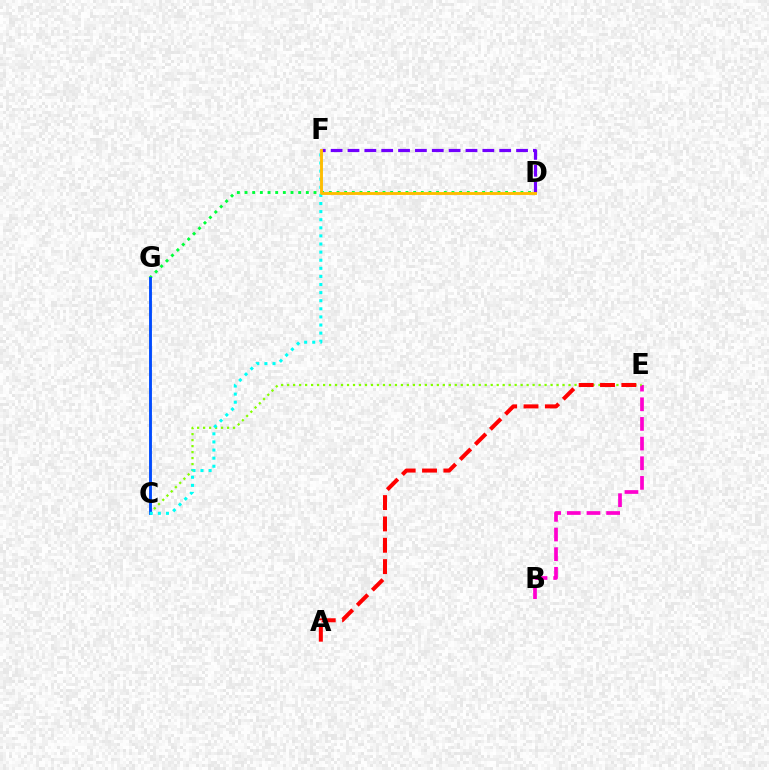{('D', 'G'): [{'color': '#00ff39', 'line_style': 'dotted', 'thickness': 2.08}], ('B', 'E'): [{'color': '#ff00cf', 'line_style': 'dashed', 'thickness': 2.67}], ('D', 'F'): [{'color': '#7200ff', 'line_style': 'dashed', 'thickness': 2.29}, {'color': '#ffbd00', 'line_style': 'solid', 'thickness': 2.08}], ('C', 'E'): [{'color': '#84ff00', 'line_style': 'dotted', 'thickness': 1.63}], ('C', 'G'): [{'color': '#004bff', 'line_style': 'solid', 'thickness': 2.08}], ('C', 'F'): [{'color': '#00fff6', 'line_style': 'dotted', 'thickness': 2.2}], ('A', 'E'): [{'color': '#ff0000', 'line_style': 'dashed', 'thickness': 2.9}]}